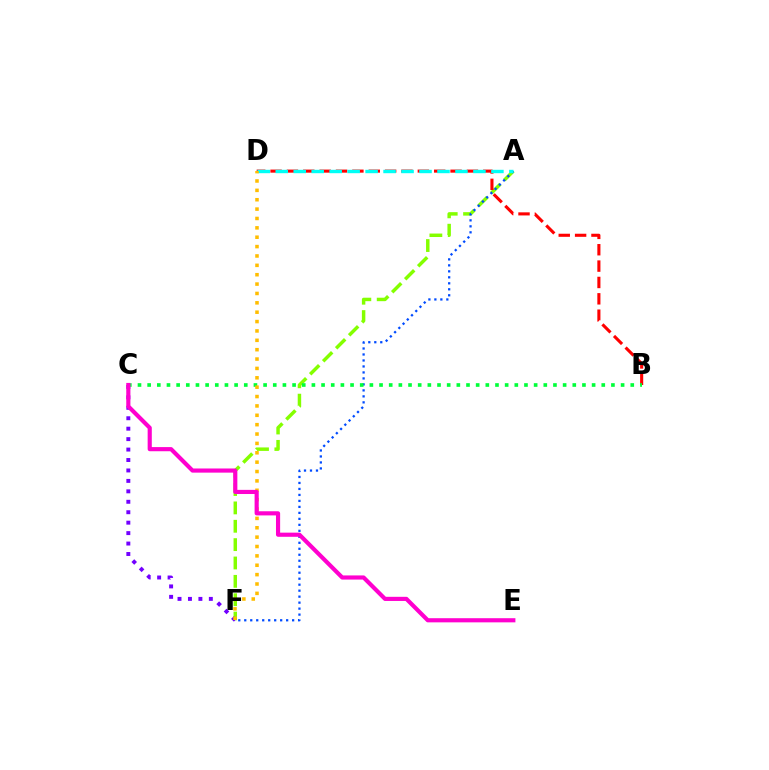{('A', 'F'): [{'color': '#84ff00', 'line_style': 'dashed', 'thickness': 2.49}, {'color': '#004bff', 'line_style': 'dotted', 'thickness': 1.63}], ('B', 'D'): [{'color': '#ff0000', 'line_style': 'dashed', 'thickness': 2.22}], ('A', 'D'): [{'color': '#00fff6', 'line_style': 'dashed', 'thickness': 2.44}], ('C', 'F'): [{'color': '#7200ff', 'line_style': 'dotted', 'thickness': 2.84}], ('B', 'C'): [{'color': '#00ff39', 'line_style': 'dotted', 'thickness': 2.63}], ('D', 'F'): [{'color': '#ffbd00', 'line_style': 'dotted', 'thickness': 2.55}], ('C', 'E'): [{'color': '#ff00cf', 'line_style': 'solid', 'thickness': 2.98}]}